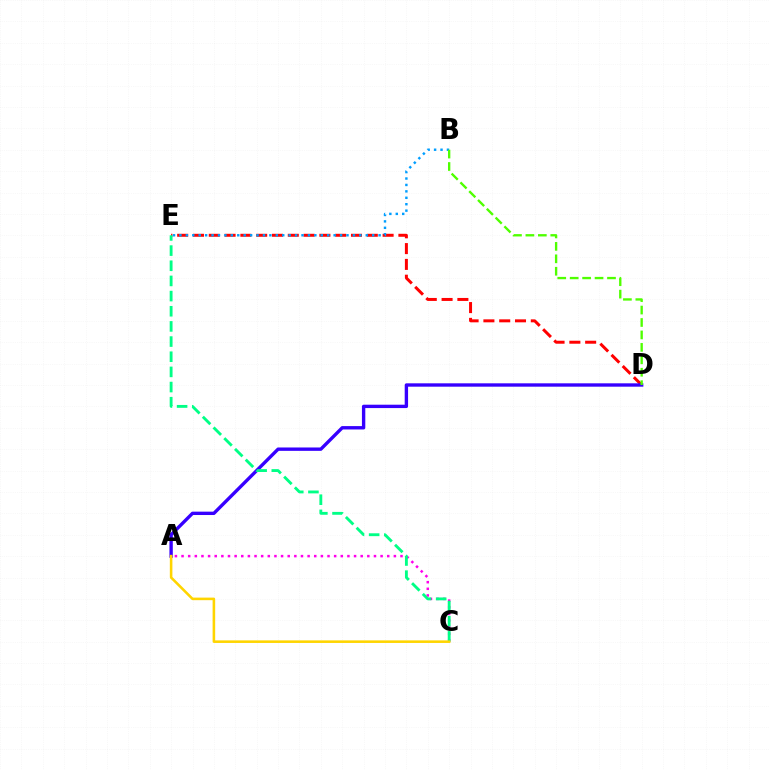{('D', 'E'): [{'color': '#ff0000', 'line_style': 'dashed', 'thickness': 2.15}], ('A', 'D'): [{'color': '#3700ff', 'line_style': 'solid', 'thickness': 2.43}], ('A', 'C'): [{'color': '#ff00ed', 'line_style': 'dotted', 'thickness': 1.8}, {'color': '#ffd500', 'line_style': 'solid', 'thickness': 1.85}], ('B', 'E'): [{'color': '#009eff', 'line_style': 'dotted', 'thickness': 1.75}], ('B', 'D'): [{'color': '#4fff00', 'line_style': 'dashed', 'thickness': 1.69}], ('C', 'E'): [{'color': '#00ff86', 'line_style': 'dashed', 'thickness': 2.06}]}